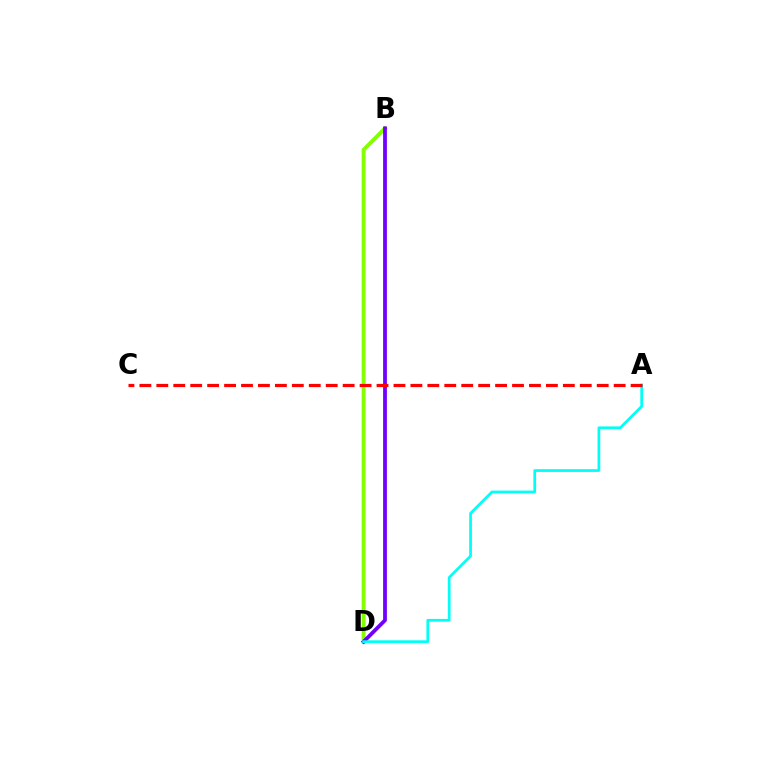{('B', 'D'): [{'color': '#84ff00', 'line_style': 'solid', 'thickness': 2.81}, {'color': '#7200ff', 'line_style': 'solid', 'thickness': 2.72}], ('A', 'D'): [{'color': '#00fff6', 'line_style': 'solid', 'thickness': 1.96}], ('A', 'C'): [{'color': '#ff0000', 'line_style': 'dashed', 'thickness': 2.3}]}